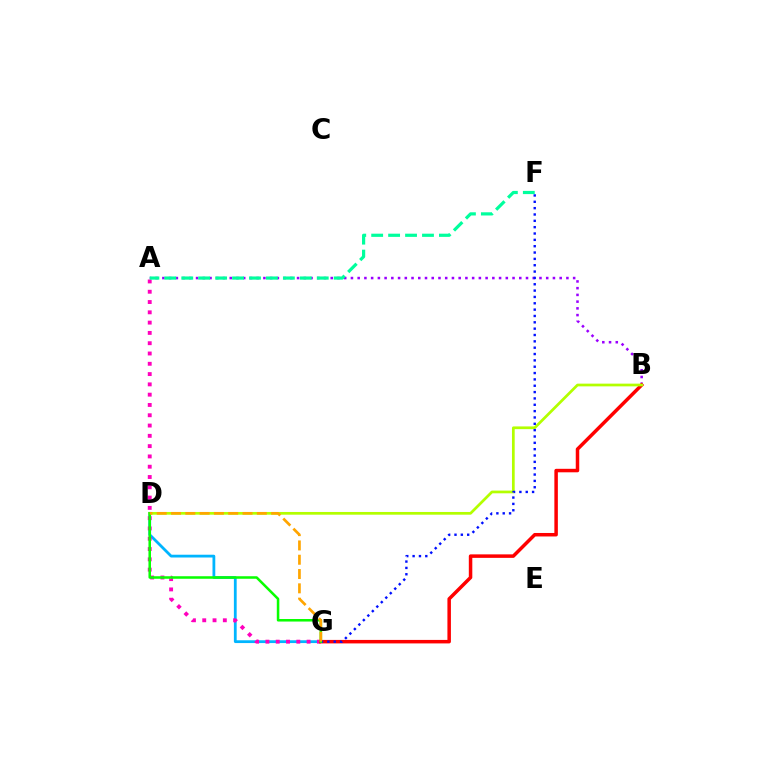{('D', 'G'): [{'color': '#00b5ff', 'line_style': 'solid', 'thickness': 2.01}, {'color': '#08ff00', 'line_style': 'solid', 'thickness': 1.82}, {'color': '#ffa500', 'line_style': 'dashed', 'thickness': 1.94}], ('A', 'B'): [{'color': '#9b00ff', 'line_style': 'dotted', 'thickness': 1.83}], ('A', 'G'): [{'color': '#ff00bd', 'line_style': 'dotted', 'thickness': 2.8}], ('B', 'G'): [{'color': '#ff0000', 'line_style': 'solid', 'thickness': 2.52}], ('B', 'D'): [{'color': '#b3ff00', 'line_style': 'solid', 'thickness': 1.96}], ('F', 'G'): [{'color': '#0010ff', 'line_style': 'dotted', 'thickness': 1.72}], ('A', 'F'): [{'color': '#00ff9d', 'line_style': 'dashed', 'thickness': 2.3}]}